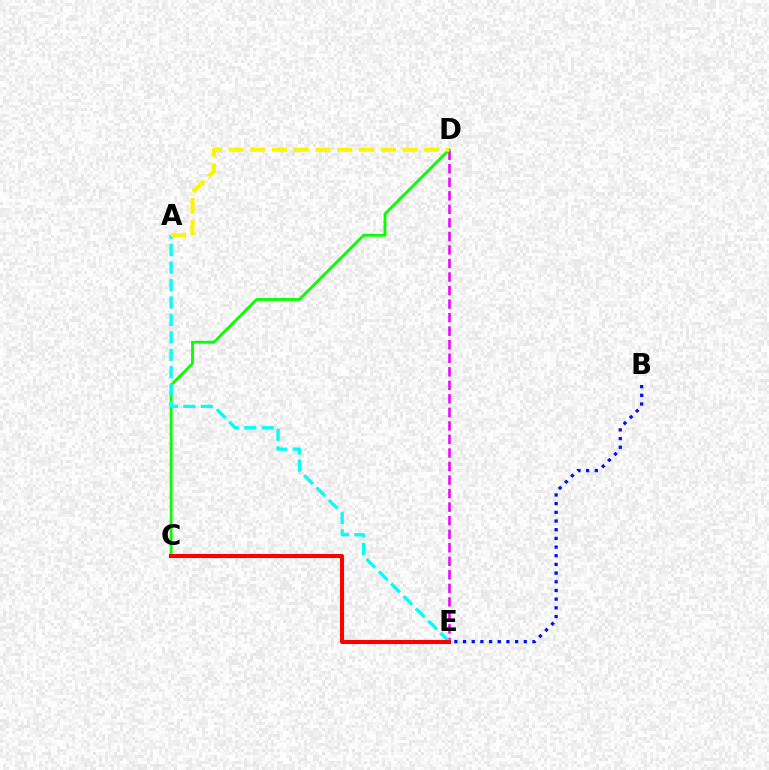{('D', 'E'): [{'color': '#ee00ff', 'line_style': 'dashed', 'thickness': 1.84}], ('B', 'E'): [{'color': '#0010ff', 'line_style': 'dotted', 'thickness': 2.36}], ('C', 'D'): [{'color': '#08ff00', 'line_style': 'solid', 'thickness': 2.02}], ('A', 'E'): [{'color': '#00fff6', 'line_style': 'dashed', 'thickness': 2.37}], ('C', 'E'): [{'color': '#ff0000', 'line_style': 'solid', 'thickness': 2.94}], ('A', 'D'): [{'color': '#fcf500', 'line_style': 'dashed', 'thickness': 2.95}]}